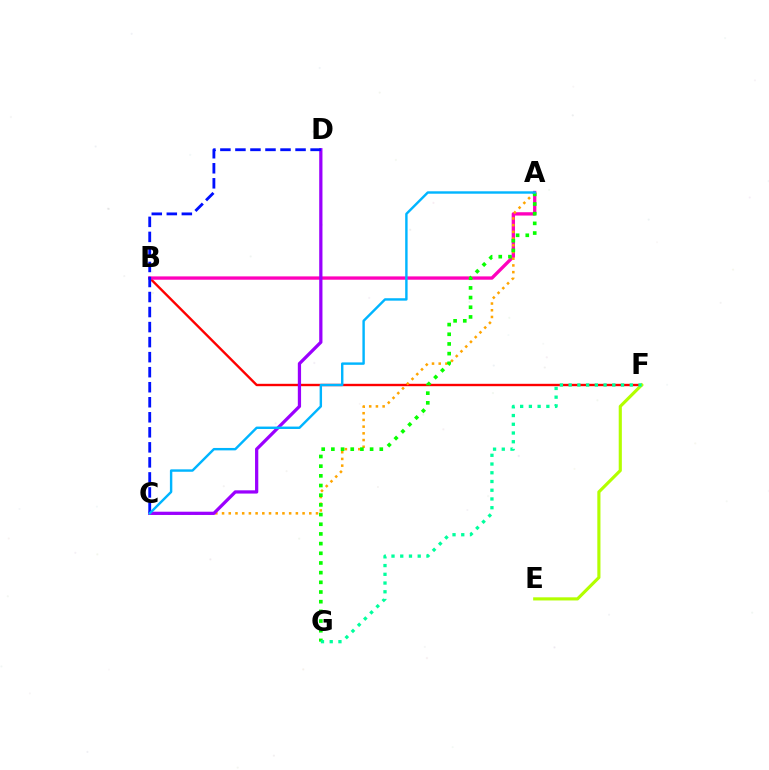{('B', 'F'): [{'color': '#ff0000', 'line_style': 'solid', 'thickness': 1.71}], ('A', 'B'): [{'color': '#ff00bd', 'line_style': 'solid', 'thickness': 2.39}], ('A', 'C'): [{'color': '#ffa500', 'line_style': 'dotted', 'thickness': 1.82}, {'color': '#00b5ff', 'line_style': 'solid', 'thickness': 1.74}], ('E', 'F'): [{'color': '#b3ff00', 'line_style': 'solid', 'thickness': 2.26}], ('A', 'G'): [{'color': '#08ff00', 'line_style': 'dotted', 'thickness': 2.63}], ('C', 'D'): [{'color': '#9b00ff', 'line_style': 'solid', 'thickness': 2.34}, {'color': '#0010ff', 'line_style': 'dashed', 'thickness': 2.04}], ('F', 'G'): [{'color': '#00ff9d', 'line_style': 'dotted', 'thickness': 2.37}]}